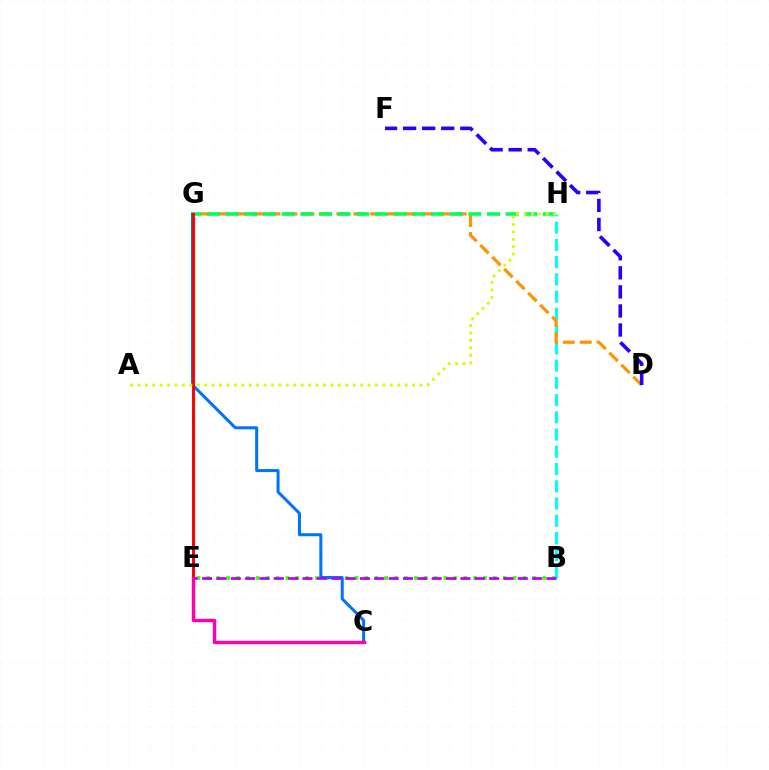{('B', 'H'): [{'color': '#00fff6', 'line_style': 'dashed', 'thickness': 2.34}], ('B', 'E'): [{'color': '#3dff00', 'line_style': 'dotted', 'thickness': 2.68}, {'color': '#b900ff', 'line_style': 'dashed', 'thickness': 1.95}], ('C', 'G'): [{'color': '#0074ff', 'line_style': 'solid', 'thickness': 2.18}], ('D', 'G'): [{'color': '#ff9400', 'line_style': 'dashed', 'thickness': 2.3}], ('G', 'H'): [{'color': '#00ff5c', 'line_style': 'dashed', 'thickness': 2.54}], ('E', 'G'): [{'color': '#ff0000', 'line_style': 'solid', 'thickness': 2.13}], ('A', 'H'): [{'color': '#d1ff00', 'line_style': 'dotted', 'thickness': 2.02}], ('D', 'F'): [{'color': '#2500ff', 'line_style': 'dashed', 'thickness': 2.59}], ('C', 'E'): [{'color': '#ff00ac', 'line_style': 'solid', 'thickness': 2.45}]}